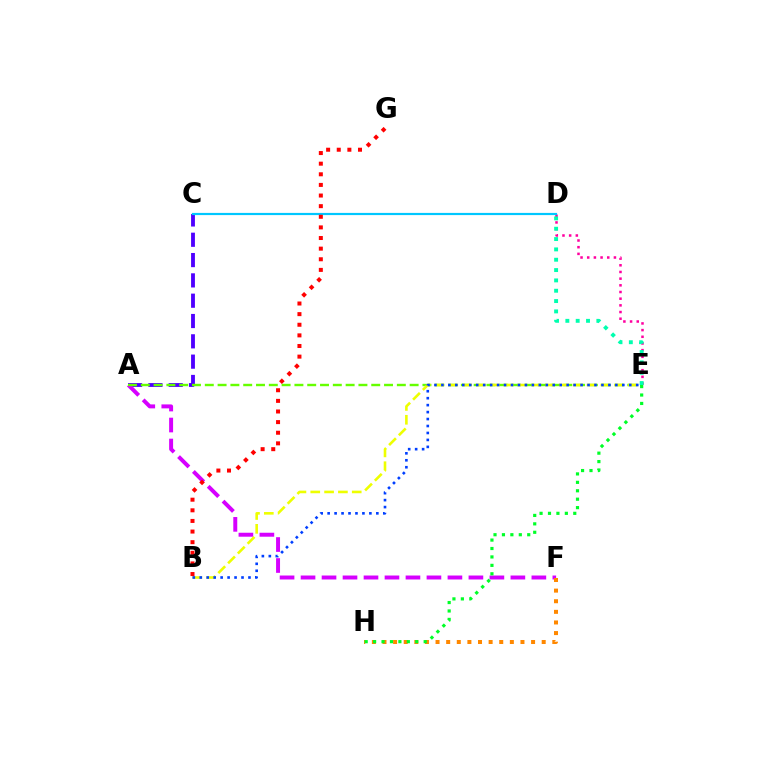{('D', 'E'): [{'color': '#ff00a0', 'line_style': 'dotted', 'thickness': 1.81}, {'color': '#00ffaf', 'line_style': 'dotted', 'thickness': 2.81}], ('A', 'C'): [{'color': '#4f00ff', 'line_style': 'dashed', 'thickness': 2.76}], ('A', 'F'): [{'color': '#d600ff', 'line_style': 'dashed', 'thickness': 2.85}], ('F', 'H'): [{'color': '#ff8800', 'line_style': 'dotted', 'thickness': 2.88}], ('A', 'E'): [{'color': '#66ff00', 'line_style': 'dashed', 'thickness': 1.74}], ('B', 'E'): [{'color': '#eeff00', 'line_style': 'dashed', 'thickness': 1.88}, {'color': '#003fff', 'line_style': 'dotted', 'thickness': 1.89}], ('C', 'D'): [{'color': '#00c7ff', 'line_style': 'solid', 'thickness': 1.58}], ('E', 'H'): [{'color': '#00ff27', 'line_style': 'dotted', 'thickness': 2.29}], ('B', 'G'): [{'color': '#ff0000', 'line_style': 'dotted', 'thickness': 2.89}]}